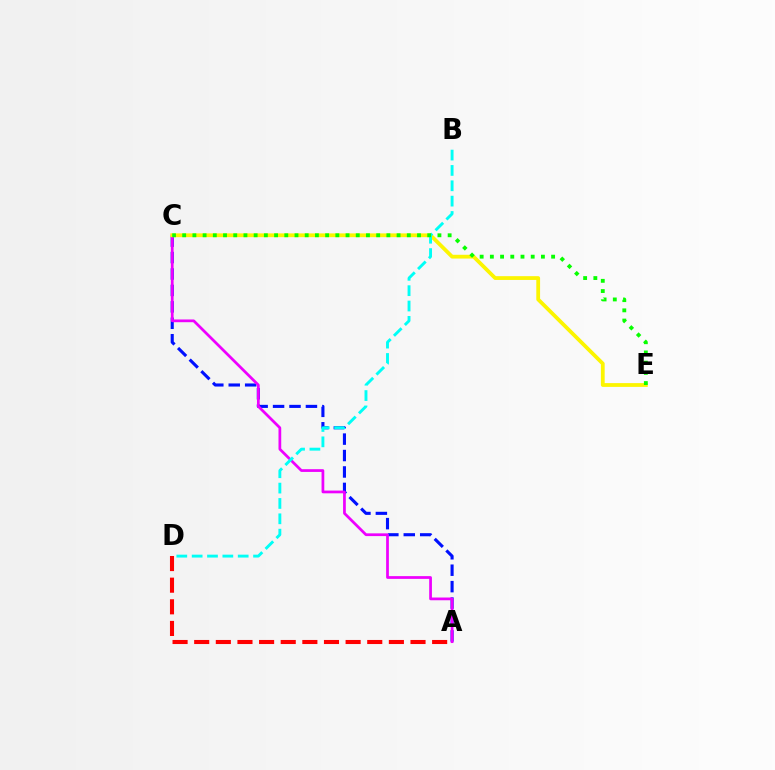{('A', 'C'): [{'color': '#0010ff', 'line_style': 'dashed', 'thickness': 2.23}, {'color': '#ee00ff', 'line_style': 'solid', 'thickness': 1.97}], ('A', 'D'): [{'color': '#ff0000', 'line_style': 'dashed', 'thickness': 2.94}], ('C', 'E'): [{'color': '#fcf500', 'line_style': 'solid', 'thickness': 2.72}, {'color': '#08ff00', 'line_style': 'dotted', 'thickness': 2.77}], ('B', 'D'): [{'color': '#00fff6', 'line_style': 'dashed', 'thickness': 2.09}]}